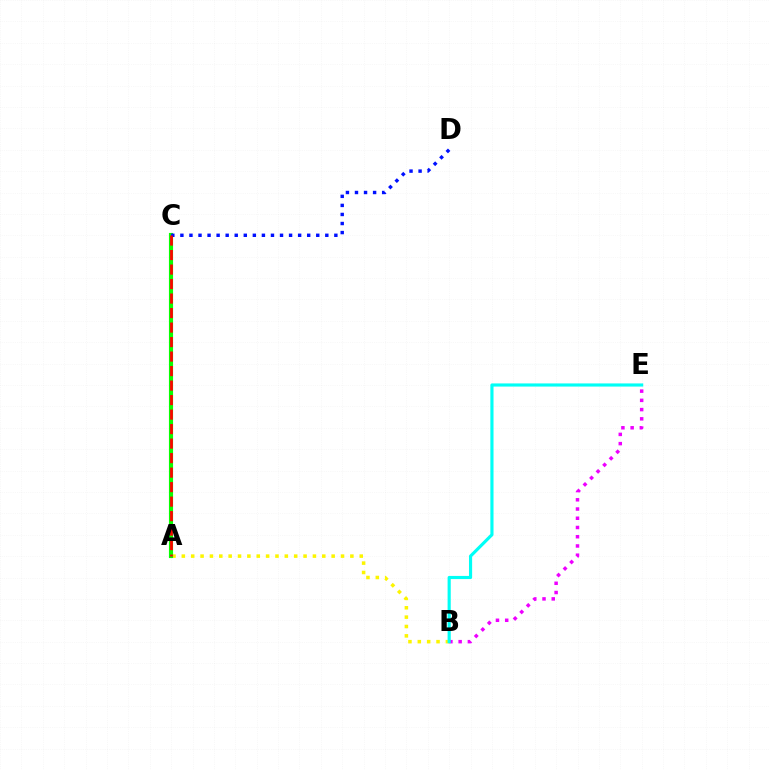{('A', 'B'): [{'color': '#fcf500', 'line_style': 'dotted', 'thickness': 2.54}], ('A', 'C'): [{'color': '#08ff00', 'line_style': 'solid', 'thickness': 2.98}, {'color': '#ff0000', 'line_style': 'dashed', 'thickness': 1.97}], ('C', 'D'): [{'color': '#0010ff', 'line_style': 'dotted', 'thickness': 2.46}], ('B', 'E'): [{'color': '#ee00ff', 'line_style': 'dotted', 'thickness': 2.51}, {'color': '#00fff6', 'line_style': 'solid', 'thickness': 2.27}]}